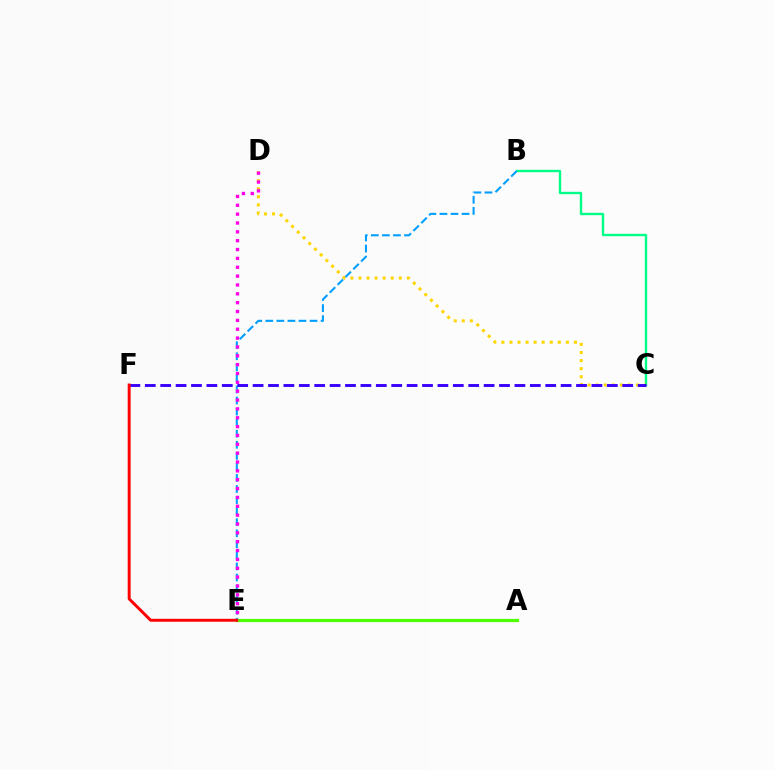{('B', 'C'): [{'color': '#00ff86', 'line_style': 'solid', 'thickness': 1.7}], ('C', 'D'): [{'color': '#ffd500', 'line_style': 'dotted', 'thickness': 2.19}], ('B', 'E'): [{'color': '#009eff', 'line_style': 'dashed', 'thickness': 1.5}], ('D', 'E'): [{'color': '#ff00ed', 'line_style': 'dotted', 'thickness': 2.41}], ('C', 'F'): [{'color': '#3700ff', 'line_style': 'dashed', 'thickness': 2.09}], ('A', 'E'): [{'color': '#4fff00', 'line_style': 'solid', 'thickness': 2.31}], ('E', 'F'): [{'color': '#ff0000', 'line_style': 'solid', 'thickness': 2.11}]}